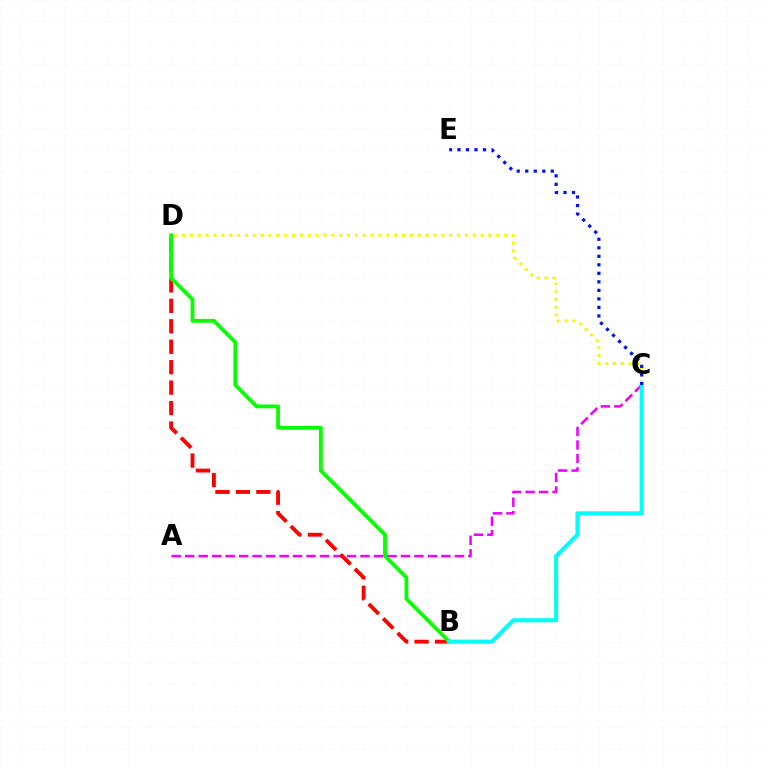{('A', 'C'): [{'color': '#ee00ff', 'line_style': 'dashed', 'thickness': 1.83}], ('B', 'D'): [{'color': '#ff0000', 'line_style': 'dashed', 'thickness': 2.78}, {'color': '#08ff00', 'line_style': 'solid', 'thickness': 2.74}], ('C', 'D'): [{'color': '#fcf500', 'line_style': 'dotted', 'thickness': 2.13}], ('B', 'C'): [{'color': '#00fff6', 'line_style': 'solid', 'thickness': 2.95}], ('C', 'E'): [{'color': '#0010ff', 'line_style': 'dotted', 'thickness': 2.31}]}